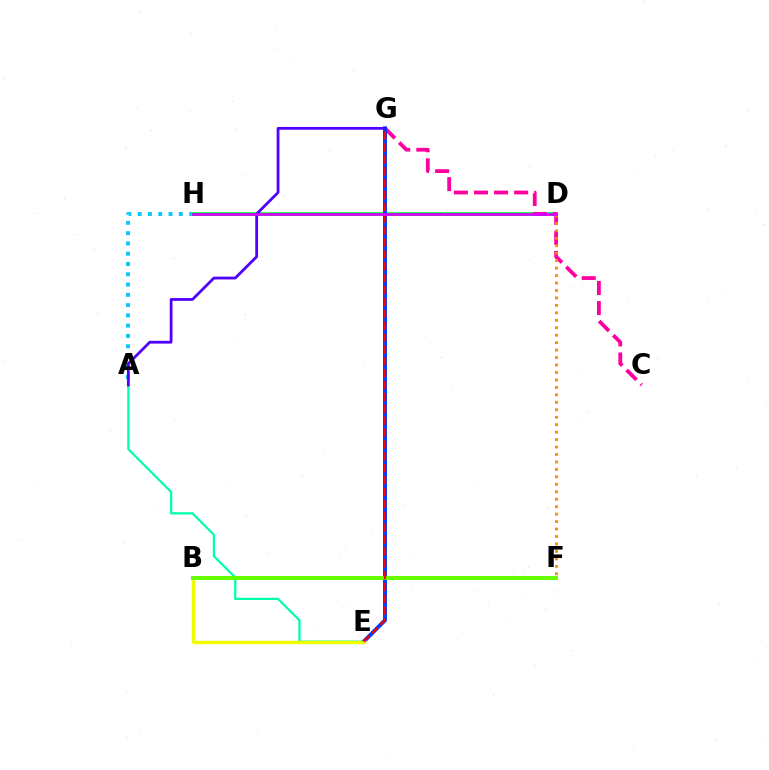{('A', 'E'): [{'color': '#00ffaf', 'line_style': 'solid', 'thickness': 1.62}], ('A', 'H'): [{'color': '#00c7ff', 'line_style': 'dotted', 'thickness': 2.79}], ('D', 'H'): [{'color': '#00ff27', 'line_style': 'solid', 'thickness': 2.62}, {'color': '#d600ff', 'line_style': 'solid', 'thickness': 1.95}], ('C', 'G'): [{'color': '#ff00a0', 'line_style': 'dashed', 'thickness': 2.73}], ('E', 'G'): [{'color': '#003fff', 'line_style': 'solid', 'thickness': 2.87}, {'color': '#ff0000', 'line_style': 'dashed', 'thickness': 1.61}], ('B', 'E'): [{'color': '#eeff00', 'line_style': 'solid', 'thickness': 2.44}], ('A', 'G'): [{'color': '#4f00ff', 'line_style': 'solid', 'thickness': 2.0}], ('D', 'F'): [{'color': '#ff8800', 'line_style': 'dotted', 'thickness': 2.03}], ('B', 'F'): [{'color': '#66ff00', 'line_style': 'solid', 'thickness': 2.85}]}